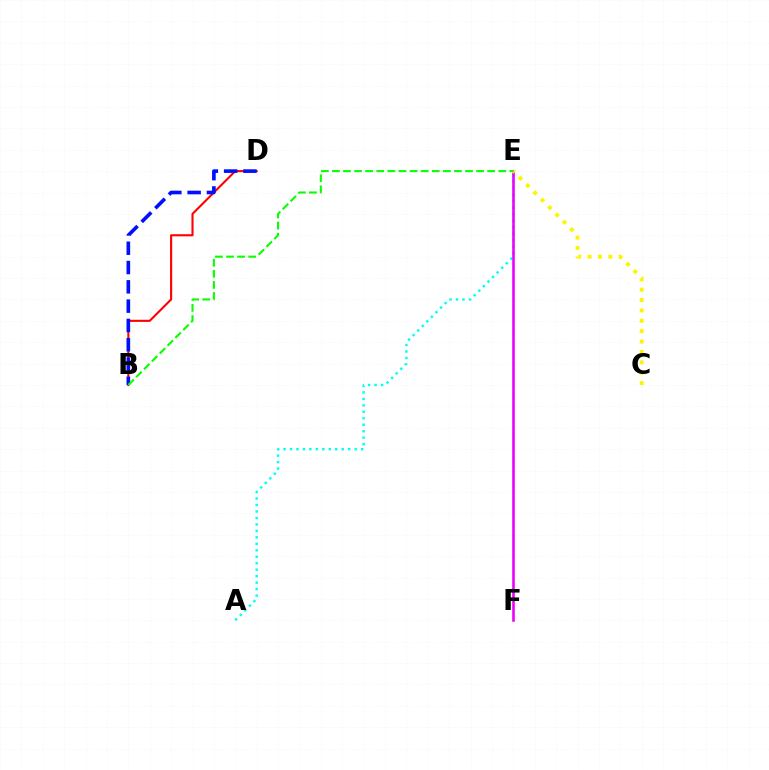{('B', 'D'): [{'color': '#ff0000', 'line_style': 'solid', 'thickness': 1.51}, {'color': '#0010ff', 'line_style': 'dashed', 'thickness': 2.62}], ('A', 'E'): [{'color': '#00fff6', 'line_style': 'dotted', 'thickness': 1.76}], ('E', 'F'): [{'color': '#ee00ff', 'line_style': 'solid', 'thickness': 1.87}], ('C', 'E'): [{'color': '#fcf500', 'line_style': 'dotted', 'thickness': 2.82}], ('B', 'E'): [{'color': '#08ff00', 'line_style': 'dashed', 'thickness': 1.51}]}